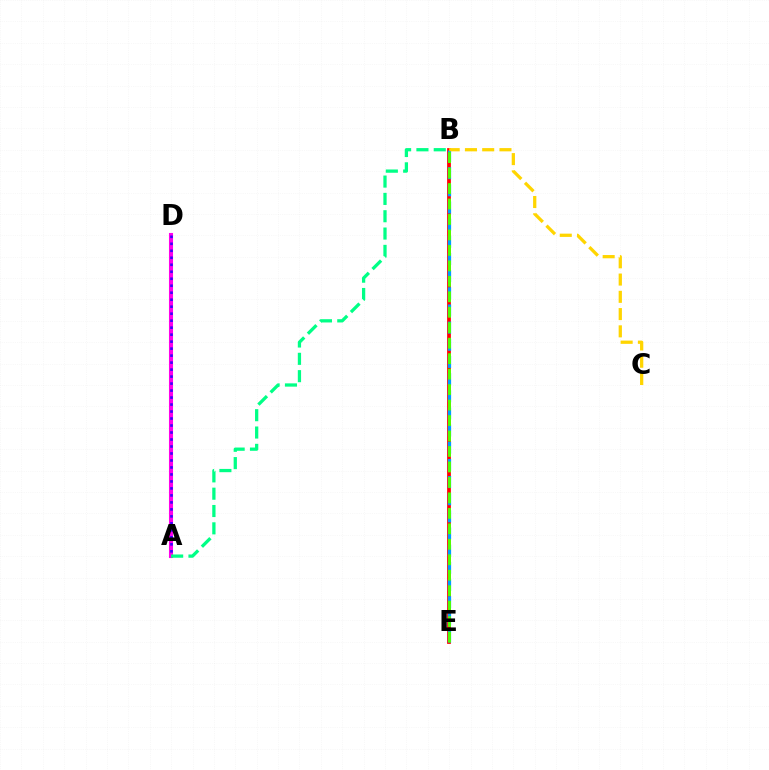{('A', 'D'): [{'color': '#ff00ed', 'line_style': 'solid', 'thickness': 2.93}, {'color': '#3700ff', 'line_style': 'dotted', 'thickness': 1.9}], ('B', 'E'): [{'color': '#ff0000', 'line_style': 'solid', 'thickness': 2.69}, {'color': '#009eff', 'line_style': 'dashed', 'thickness': 2.33}, {'color': '#4fff00', 'line_style': 'dashed', 'thickness': 2.1}], ('B', 'C'): [{'color': '#ffd500', 'line_style': 'dashed', 'thickness': 2.34}], ('A', 'B'): [{'color': '#00ff86', 'line_style': 'dashed', 'thickness': 2.35}]}